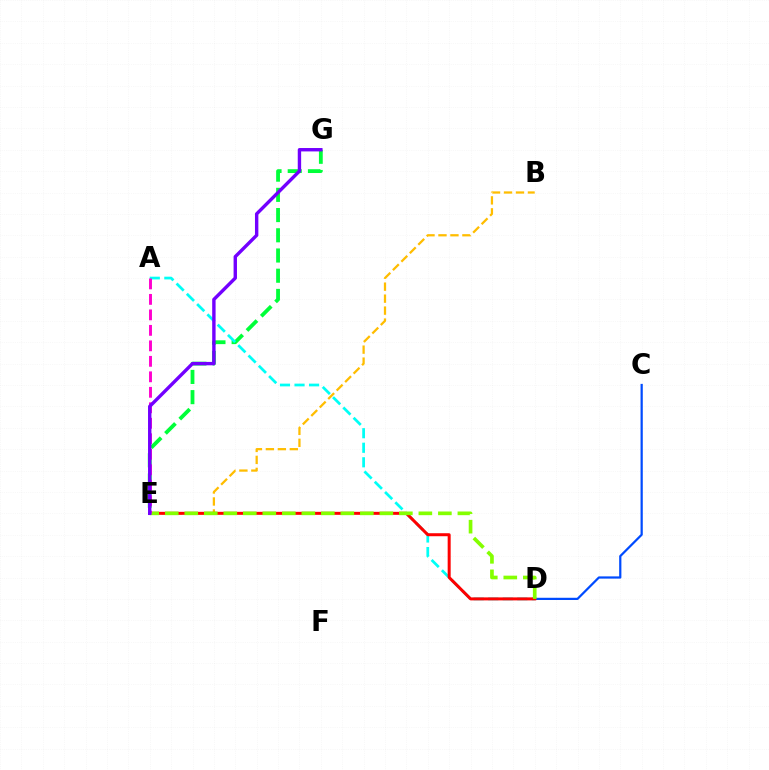{('E', 'G'): [{'color': '#00ff39', 'line_style': 'dashed', 'thickness': 2.75}, {'color': '#7200ff', 'line_style': 'solid', 'thickness': 2.44}], ('A', 'D'): [{'color': '#00fff6', 'line_style': 'dashed', 'thickness': 1.98}], ('B', 'E'): [{'color': '#ffbd00', 'line_style': 'dashed', 'thickness': 1.63}], ('C', 'D'): [{'color': '#004bff', 'line_style': 'solid', 'thickness': 1.6}], ('D', 'E'): [{'color': '#ff0000', 'line_style': 'solid', 'thickness': 2.16}, {'color': '#84ff00', 'line_style': 'dashed', 'thickness': 2.65}], ('A', 'E'): [{'color': '#ff00cf', 'line_style': 'dashed', 'thickness': 2.1}]}